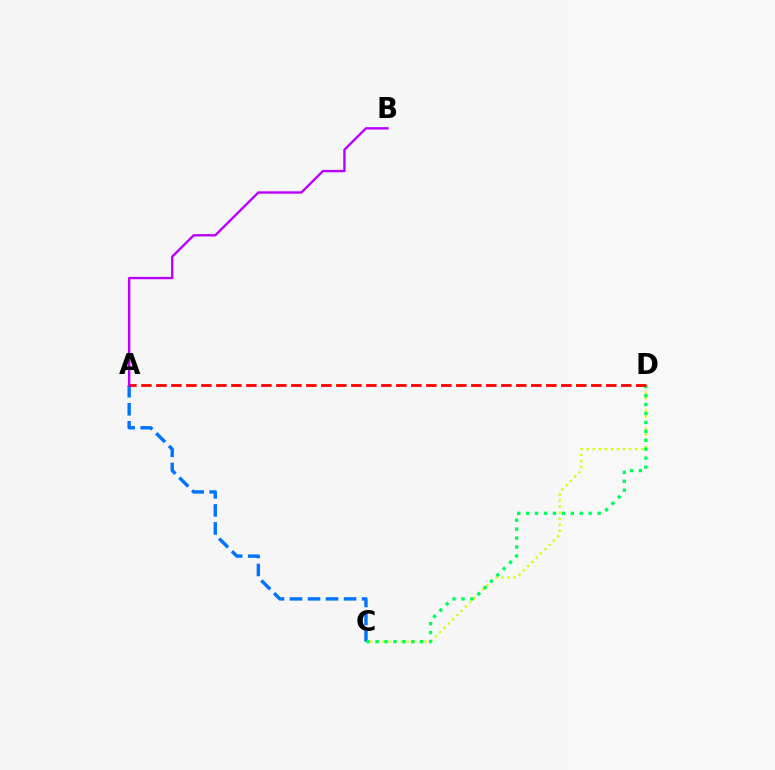{('C', 'D'): [{'color': '#d1ff00', 'line_style': 'dotted', 'thickness': 1.65}, {'color': '#00ff5c', 'line_style': 'dotted', 'thickness': 2.43}], ('A', 'C'): [{'color': '#0074ff', 'line_style': 'dashed', 'thickness': 2.45}], ('A', 'D'): [{'color': '#ff0000', 'line_style': 'dashed', 'thickness': 2.04}], ('A', 'B'): [{'color': '#b900ff', 'line_style': 'solid', 'thickness': 1.71}]}